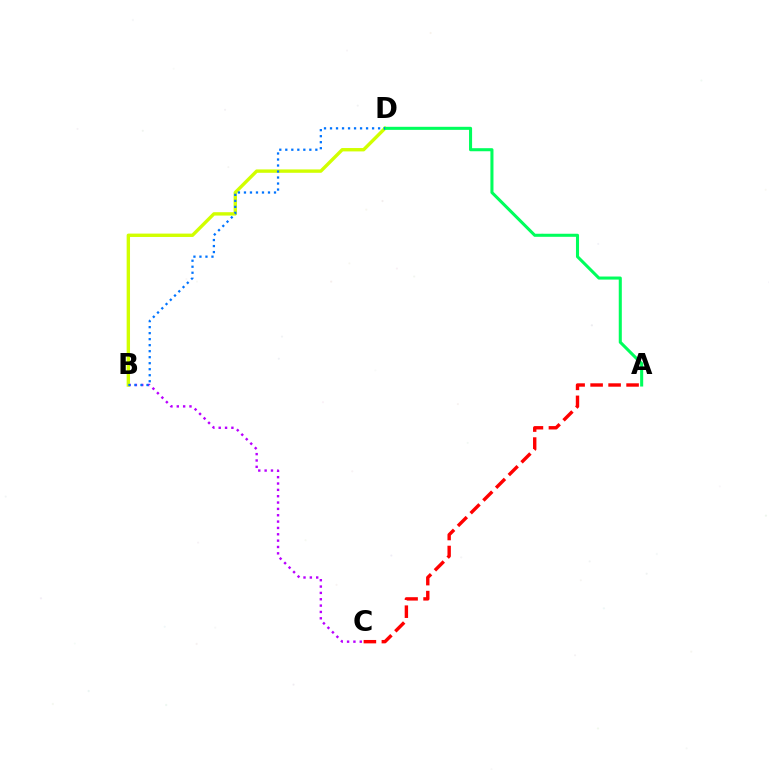{('B', 'C'): [{'color': '#b900ff', 'line_style': 'dotted', 'thickness': 1.72}], ('B', 'D'): [{'color': '#d1ff00', 'line_style': 'solid', 'thickness': 2.43}, {'color': '#0074ff', 'line_style': 'dotted', 'thickness': 1.63}], ('A', 'D'): [{'color': '#00ff5c', 'line_style': 'solid', 'thickness': 2.2}], ('A', 'C'): [{'color': '#ff0000', 'line_style': 'dashed', 'thickness': 2.44}]}